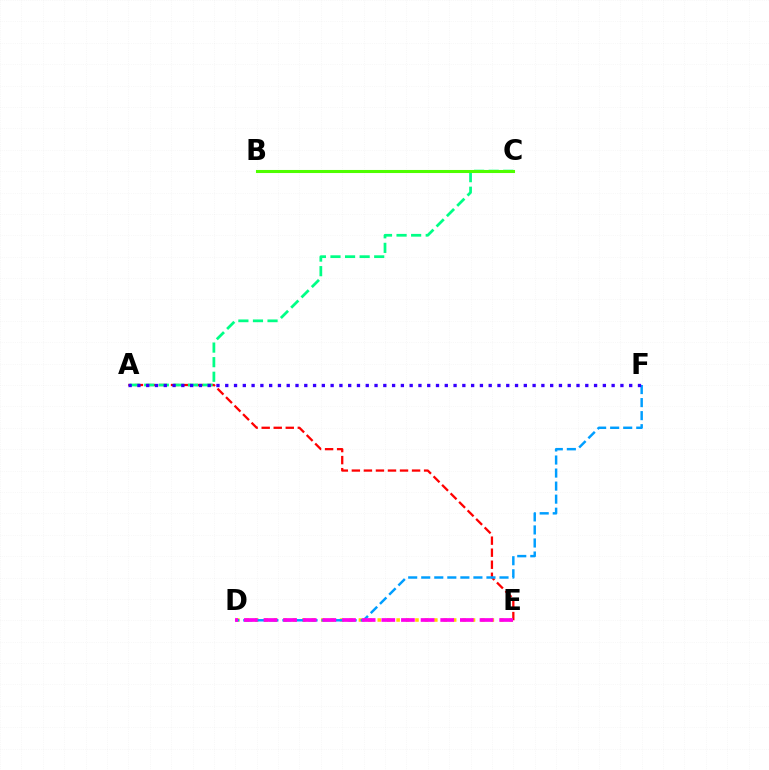{('A', 'E'): [{'color': '#ff0000', 'line_style': 'dashed', 'thickness': 1.64}], ('A', 'C'): [{'color': '#00ff86', 'line_style': 'dashed', 'thickness': 1.98}], ('B', 'C'): [{'color': '#4fff00', 'line_style': 'solid', 'thickness': 2.21}], ('D', 'E'): [{'color': '#ffd500', 'line_style': 'dotted', 'thickness': 2.56}, {'color': '#ff00ed', 'line_style': 'dashed', 'thickness': 2.67}], ('D', 'F'): [{'color': '#009eff', 'line_style': 'dashed', 'thickness': 1.77}], ('A', 'F'): [{'color': '#3700ff', 'line_style': 'dotted', 'thickness': 2.39}]}